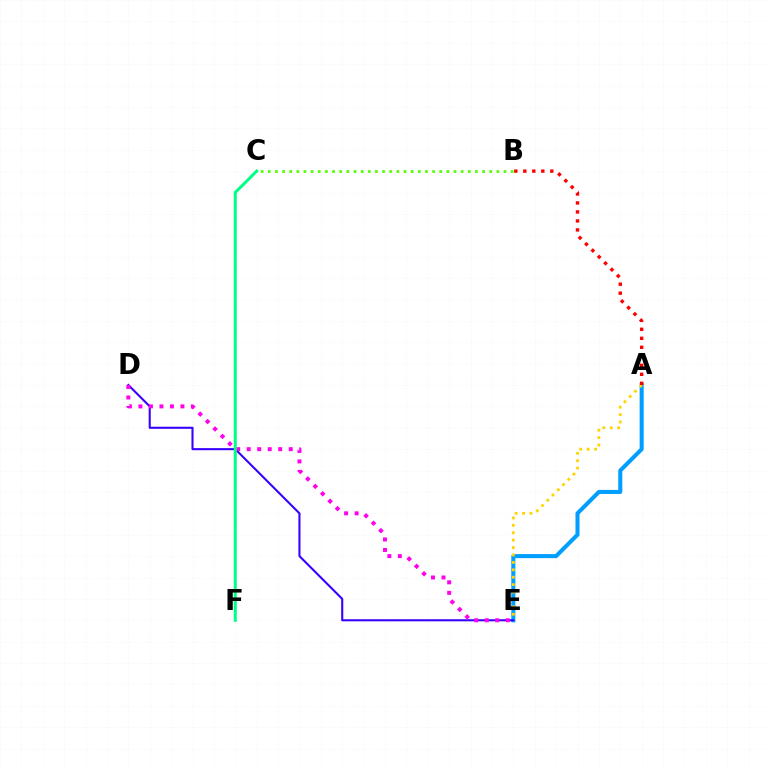{('A', 'E'): [{'color': '#009eff', 'line_style': 'solid', 'thickness': 2.91}, {'color': '#ffd500', 'line_style': 'dotted', 'thickness': 2.01}], ('D', 'E'): [{'color': '#3700ff', 'line_style': 'solid', 'thickness': 1.5}, {'color': '#ff00ed', 'line_style': 'dotted', 'thickness': 2.85}], ('B', 'C'): [{'color': '#4fff00', 'line_style': 'dotted', 'thickness': 1.94}], ('C', 'F'): [{'color': '#00ff86', 'line_style': 'solid', 'thickness': 2.18}], ('A', 'B'): [{'color': '#ff0000', 'line_style': 'dotted', 'thickness': 2.44}]}